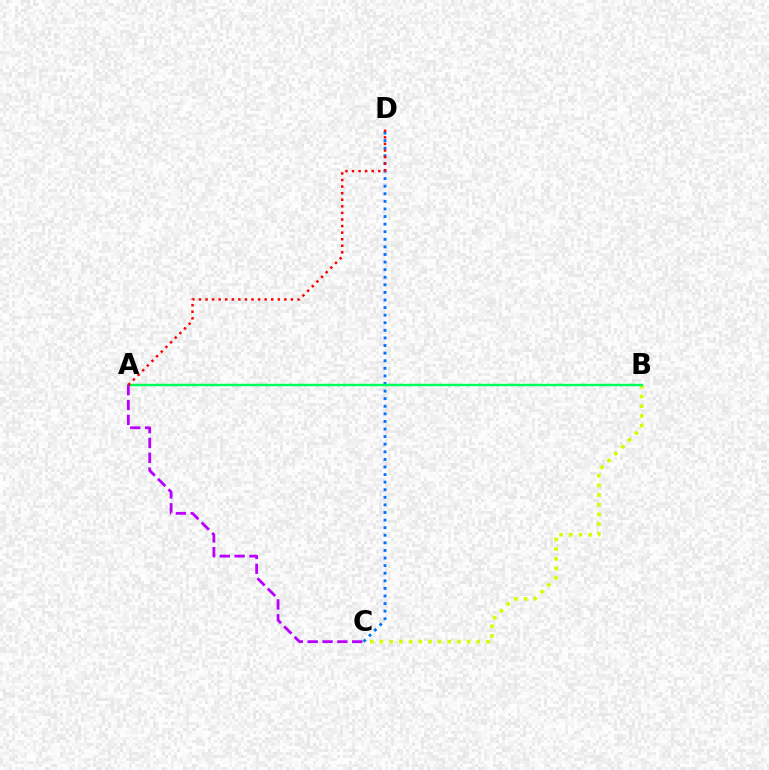{('B', 'C'): [{'color': '#d1ff00', 'line_style': 'dotted', 'thickness': 2.63}], ('C', 'D'): [{'color': '#0074ff', 'line_style': 'dotted', 'thickness': 2.06}], ('A', 'B'): [{'color': '#00ff5c', 'line_style': 'solid', 'thickness': 1.75}], ('A', 'D'): [{'color': '#ff0000', 'line_style': 'dotted', 'thickness': 1.79}], ('A', 'C'): [{'color': '#b900ff', 'line_style': 'dashed', 'thickness': 2.02}]}